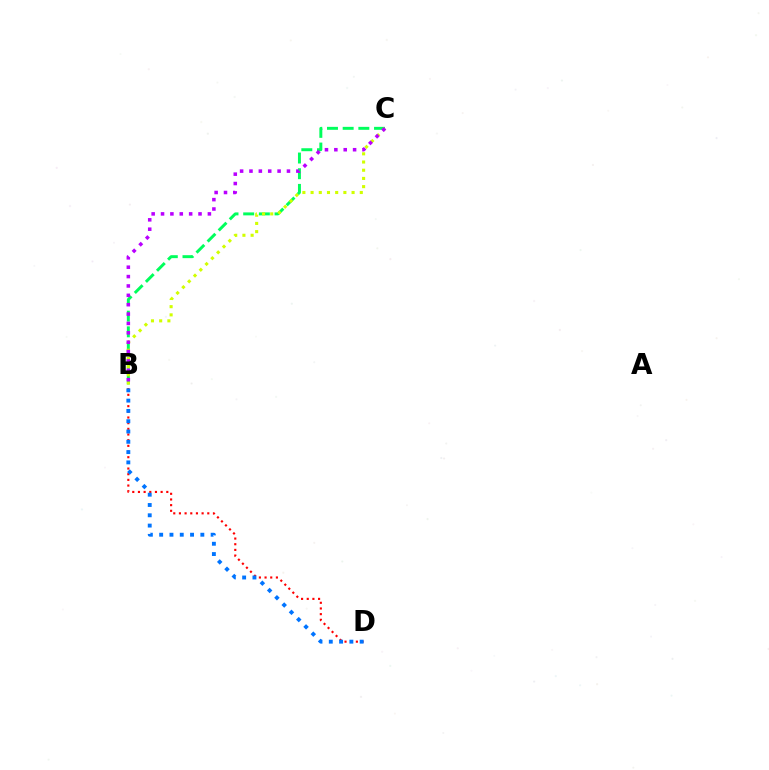{('B', 'C'): [{'color': '#00ff5c', 'line_style': 'dashed', 'thickness': 2.13}, {'color': '#d1ff00', 'line_style': 'dotted', 'thickness': 2.23}, {'color': '#b900ff', 'line_style': 'dotted', 'thickness': 2.55}], ('B', 'D'): [{'color': '#ff0000', 'line_style': 'dotted', 'thickness': 1.54}, {'color': '#0074ff', 'line_style': 'dotted', 'thickness': 2.8}]}